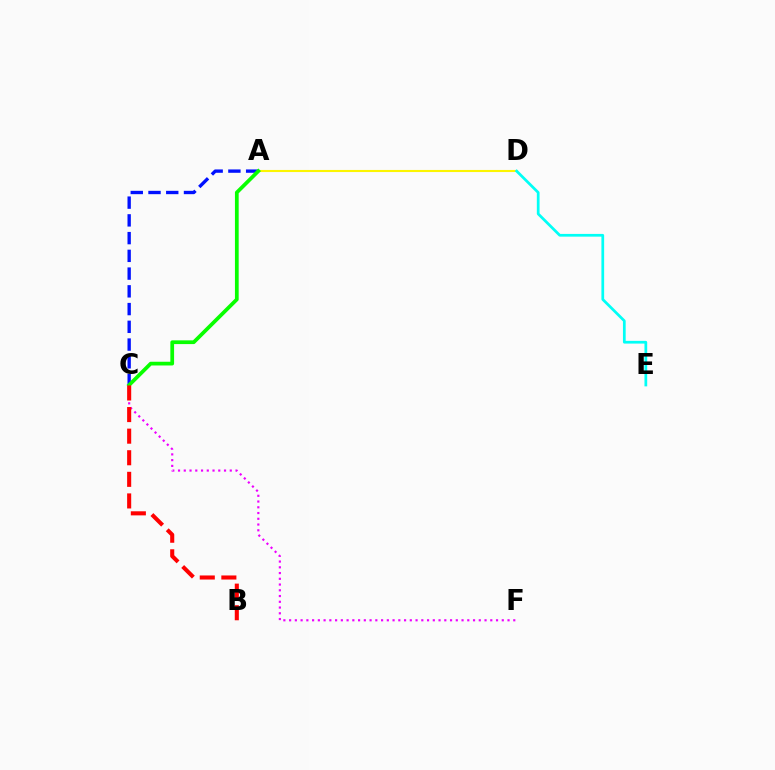{('C', 'F'): [{'color': '#ee00ff', 'line_style': 'dotted', 'thickness': 1.56}], ('A', 'C'): [{'color': '#0010ff', 'line_style': 'dashed', 'thickness': 2.41}, {'color': '#08ff00', 'line_style': 'solid', 'thickness': 2.69}], ('A', 'D'): [{'color': '#fcf500', 'line_style': 'solid', 'thickness': 1.51}], ('D', 'E'): [{'color': '#00fff6', 'line_style': 'solid', 'thickness': 1.96}], ('B', 'C'): [{'color': '#ff0000', 'line_style': 'dashed', 'thickness': 2.93}]}